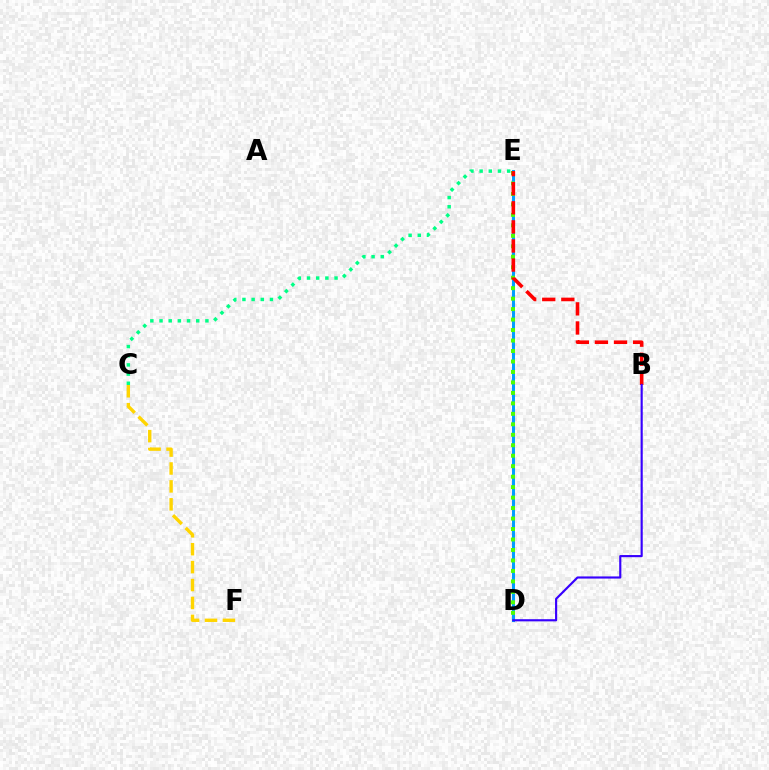{('D', 'E'): [{'color': '#ff00ed', 'line_style': 'dotted', 'thickness': 2.24}, {'color': '#009eff', 'line_style': 'solid', 'thickness': 2.14}, {'color': '#4fff00', 'line_style': 'dotted', 'thickness': 2.85}], ('B', 'E'): [{'color': '#ff0000', 'line_style': 'dashed', 'thickness': 2.59}], ('C', 'F'): [{'color': '#ffd500', 'line_style': 'dashed', 'thickness': 2.43}], ('B', 'D'): [{'color': '#3700ff', 'line_style': 'solid', 'thickness': 1.55}], ('C', 'E'): [{'color': '#00ff86', 'line_style': 'dotted', 'thickness': 2.49}]}